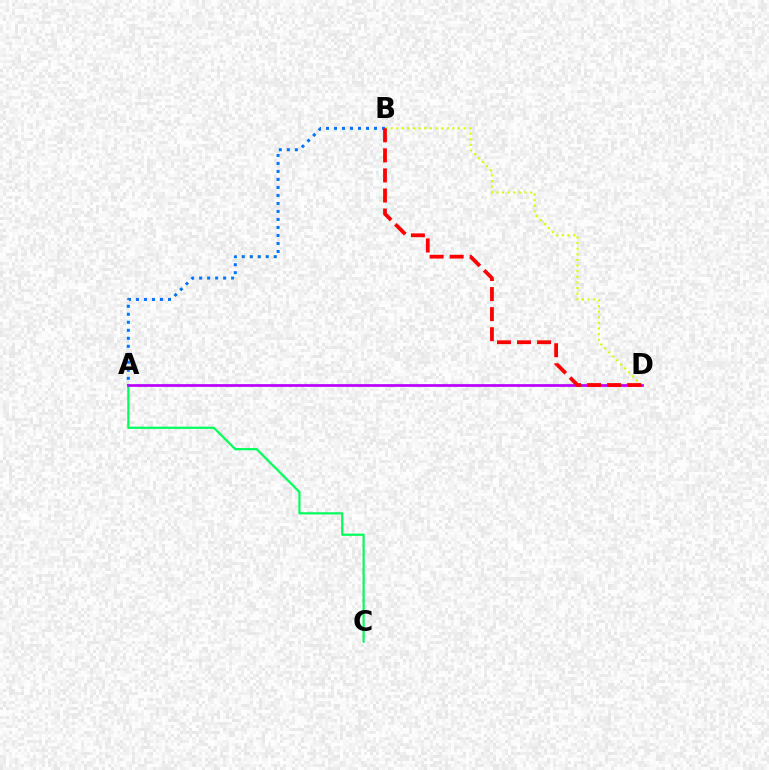{('B', 'D'): [{'color': '#d1ff00', 'line_style': 'dotted', 'thickness': 1.53}, {'color': '#ff0000', 'line_style': 'dashed', 'thickness': 2.72}], ('A', 'C'): [{'color': '#00ff5c', 'line_style': 'solid', 'thickness': 1.59}], ('A', 'B'): [{'color': '#0074ff', 'line_style': 'dotted', 'thickness': 2.17}], ('A', 'D'): [{'color': '#b900ff', 'line_style': 'solid', 'thickness': 1.96}]}